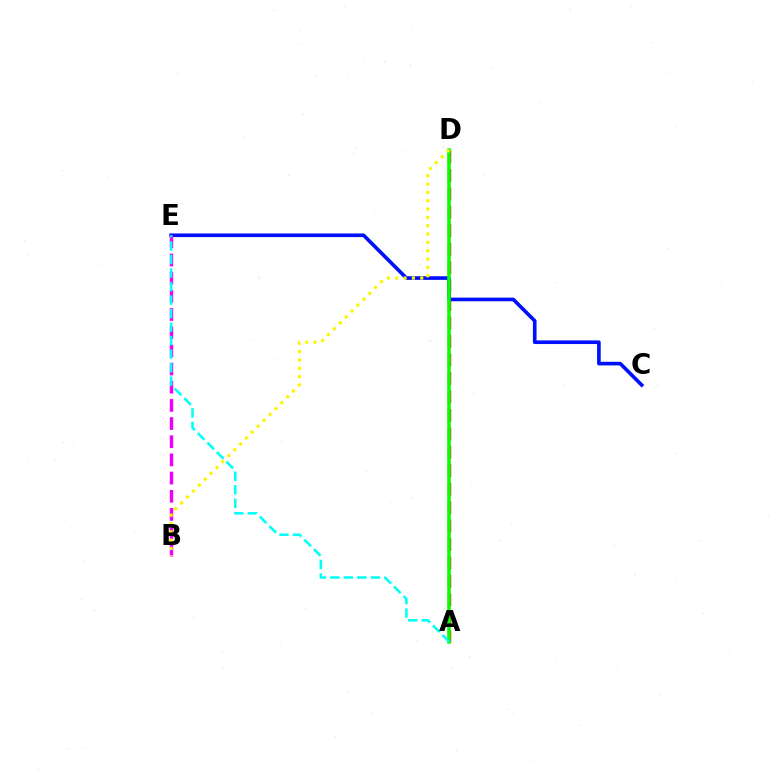{('A', 'D'): [{'color': '#ff0000', 'line_style': 'dashed', 'thickness': 2.51}, {'color': '#08ff00', 'line_style': 'solid', 'thickness': 2.55}], ('C', 'E'): [{'color': '#0010ff', 'line_style': 'solid', 'thickness': 2.62}], ('B', 'E'): [{'color': '#ee00ff', 'line_style': 'dashed', 'thickness': 2.47}], ('A', 'E'): [{'color': '#00fff6', 'line_style': 'dashed', 'thickness': 1.84}], ('B', 'D'): [{'color': '#fcf500', 'line_style': 'dotted', 'thickness': 2.26}]}